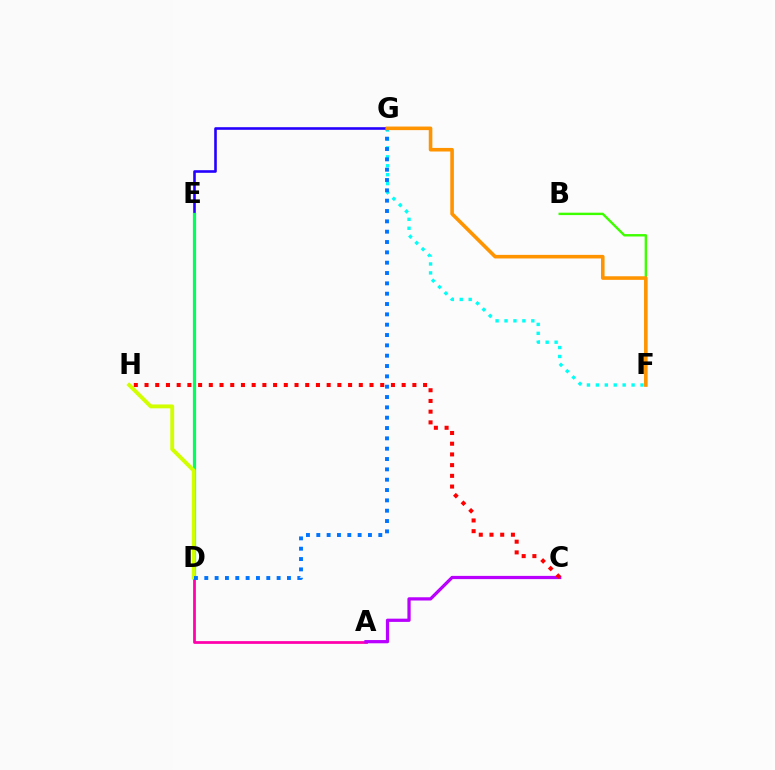{('E', 'G'): [{'color': '#2500ff', 'line_style': 'solid', 'thickness': 1.87}], ('D', 'E'): [{'color': '#00ff5c', 'line_style': 'solid', 'thickness': 2.33}], ('A', 'D'): [{'color': '#ff00ac', 'line_style': 'solid', 'thickness': 1.98}], ('B', 'F'): [{'color': '#3dff00', 'line_style': 'solid', 'thickness': 1.73}], ('A', 'C'): [{'color': '#b900ff', 'line_style': 'solid', 'thickness': 2.33}], ('F', 'G'): [{'color': '#00fff6', 'line_style': 'dotted', 'thickness': 2.43}, {'color': '#ff9400', 'line_style': 'solid', 'thickness': 2.58}], ('D', 'H'): [{'color': '#d1ff00', 'line_style': 'solid', 'thickness': 2.79}], ('C', 'H'): [{'color': '#ff0000', 'line_style': 'dotted', 'thickness': 2.91}], ('D', 'G'): [{'color': '#0074ff', 'line_style': 'dotted', 'thickness': 2.81}]}